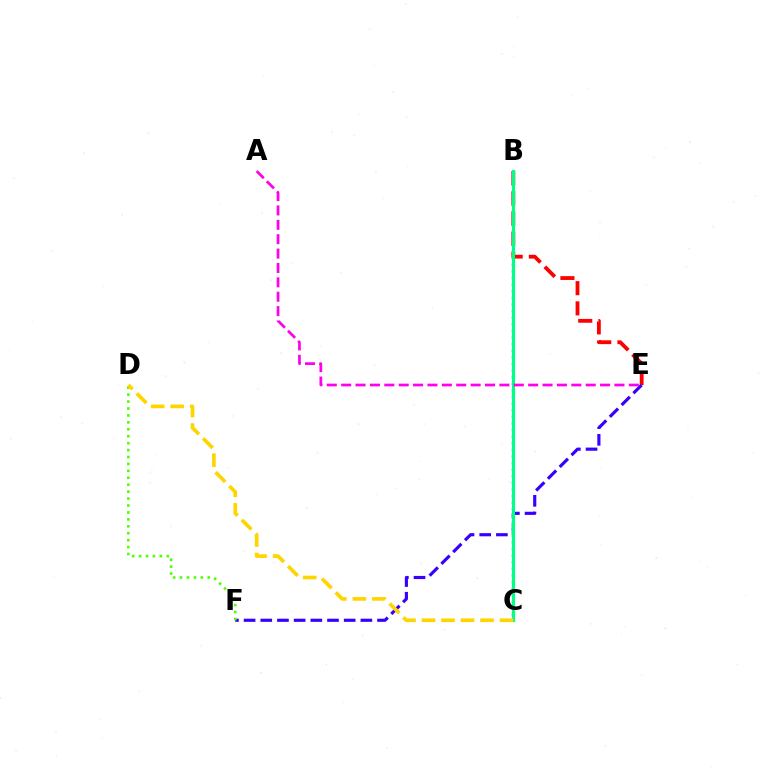{('B', 'E'): [{'color': '#ff0000', 'line_style': 'dashed', 'thickness': 2.74}], ('E', 'F'): [{'color': '#3700ff', 'line_style': 'dashed', 'thickness': 2.27}], ('B', 'C'): [{'color': '#009eff', 'line_style': 'dotted', 'thickness': 1.8}, {'color': '#00ff86', 'line_style': 'solid', 'thickness': 2.25}], ('D', 'F'): [{'color': '#4fff00', 'line_style': 'dotted', 'thickness': 1.88}], ('A', 'E'): [{'color': '#ff00ed', 'line_style': 'dashed', 'thickness': 1.95}], ('C', 'D'): [{'color': '#ffd500', 'line_style': 'dashed', 'thickness': 2.65}]}